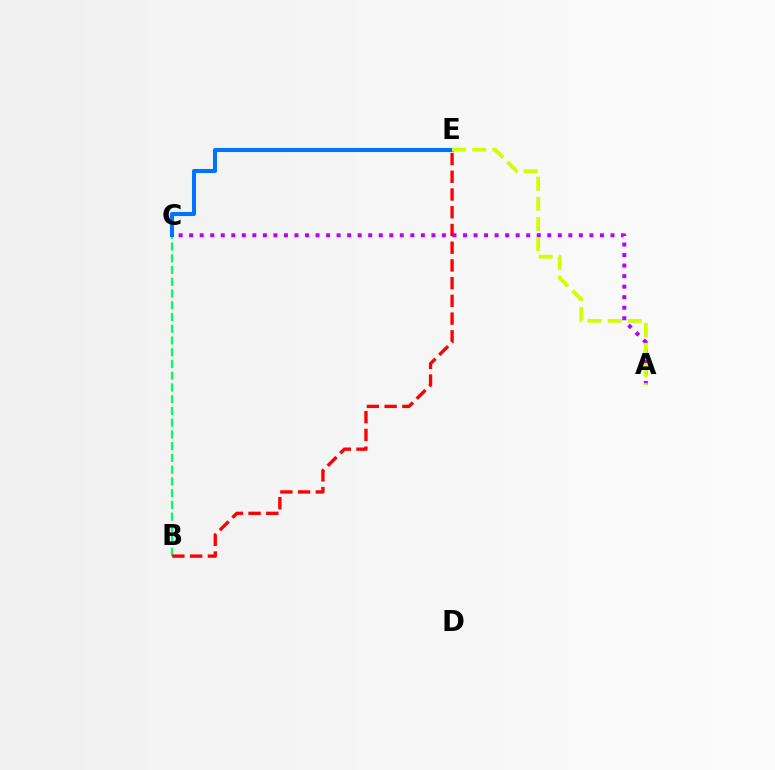{('A', 'C'): [{'color': '#b900ff', 'line_style': 'dotted', 'thickness': 2.86}], ('B', 'C'): [{'color': '#00ff5c', 'line_style': 'dashed', 'thickness': 1.6}], ('C', 'E'): [{'color': '#0074ff', 'line_style': 'solid', 'thickness': 2.93}], ('A', 'E'): [{'color': '#d1ff00', 'line_style': 'dashed', 'thickness': 2.73}], ('B', 'E'): [{'color': '#ff0000', 'line_style': 'dashed', 'thickness': 2.41}]}